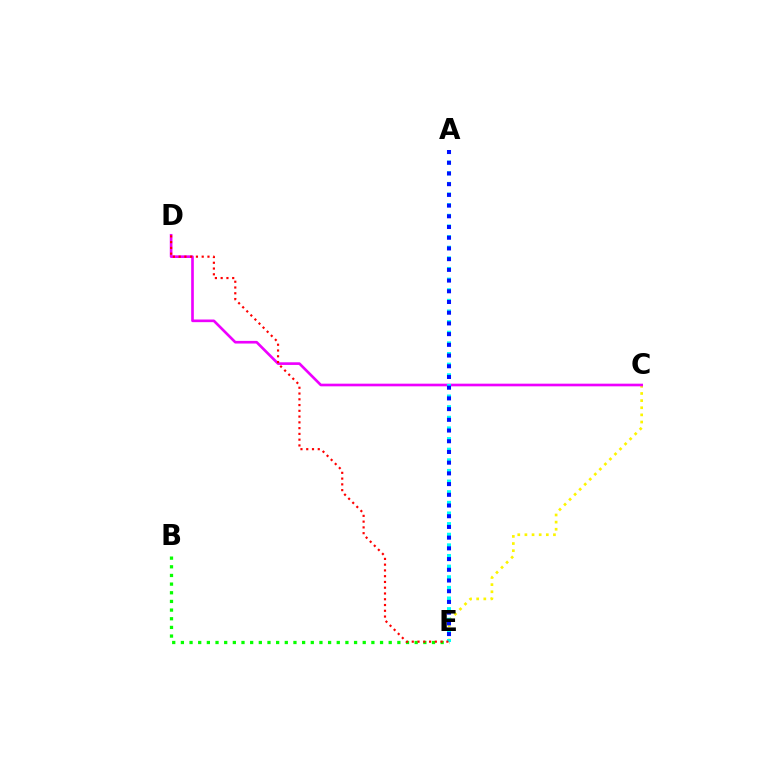{('C', 'E'): [{'color': '#fcf500', 'line_style': 'dotted', 'thickness': 1.94}], ('B', 'E'): [{'color': '#08ff00', 'line_style': 'dotted', 'thickness': 2.35}], ('C', 'D'): [{'color': '#ee00ff', 'line_style': 'solid', 'thickness': 1.91}], ('A', 'E'): [{'color': '#00fff6', 'line_style': 'dotted', 'thickness': 2.89}, {'color': '#0010ff', 'line_style': 'dotted', 'thickness': 2.91}], ('D', 'E'): [{'color': '#ff0000', 'line_style': 'dotted', 'thickness': 1.57}]}